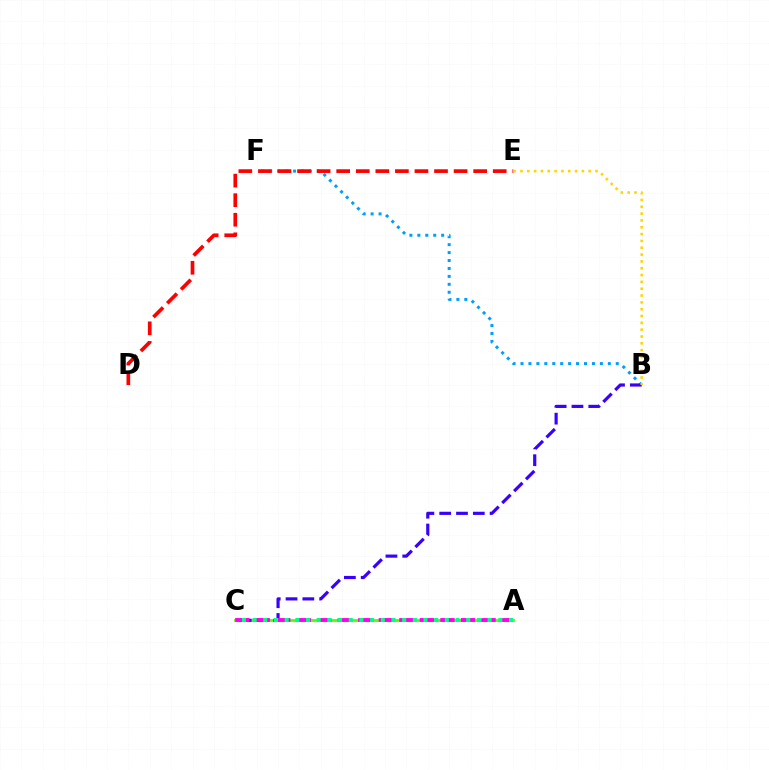{('B', 'F'): [{'color': '#009eff', 'line_style': 'dotted', 'thickness': 2.16}], ('A', 'C'): [{'color': '#4fff00', 'line_style': 'solid', 'thickness': 1.99}, {'color': '#ff00ed', 'line_style': 'dashed', 'thickness': 2.79}, {'color': '#00ff86', 'line_style': 'dotted', 'thickness': 2.9}], ('B', 'C'): [{'color': '#3700ff', 'line_style': 'dashed', 'thickness': 2.28}], ('D', 'E'): [{'color': '#ff0000', 'line_style': 'dashed', 'thickness': 2.66}], ('B', 'E'): [{'color': '#ffd500', 'line_style': 'dotted', 'thickness': 1.85}]}